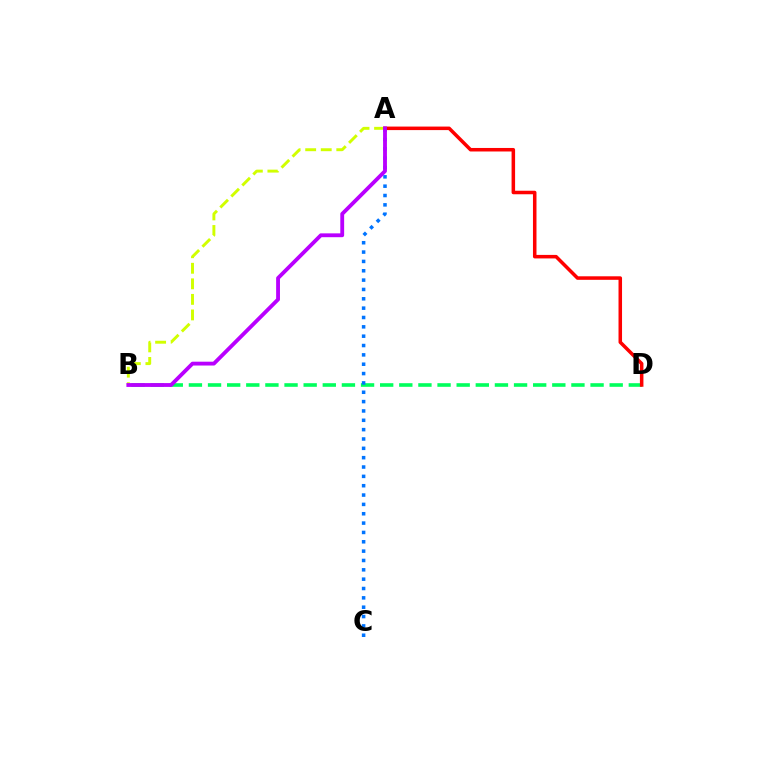{('B', 'D'): [{'color': '#00ff5c', 'line_style': 'dashed', 'thickness': 2.6}], ('A', 'C'): [{'color': '#0074ff', 'line_style': 'dotted', 'thickness': 2.54}], ('A', 'B'): [{'color': '#d1ff00', 'line_style': 'dashed', 'thickness': 2.11}, {'color': '#b900ff', 'line_style': 'solid', 'thickness': 2.76}], ('A', 'D'): [{'color': '#ff0000', 'line_style': 'solid', 'thickness': 2.54}]}